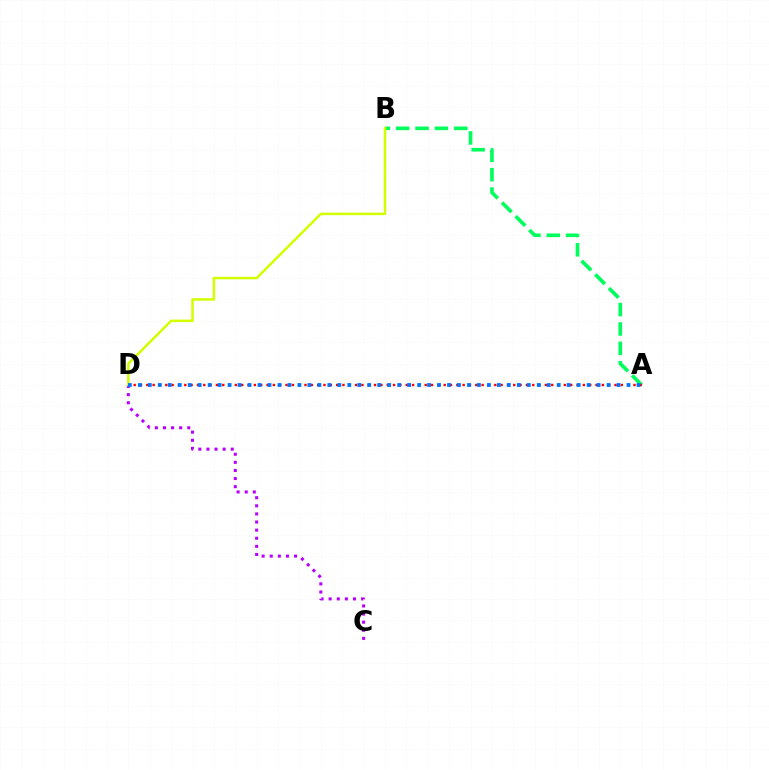{('A', 'B'): [{'color': '#00ff5c', 'line_style': 'dashed', 'thickness': 2.63}], ('C', 'D'): [{'color': '#b900ff', 'line_style': 'dotted', 'thickness': 2.2}], ('B', 'D'): [{'color': '#d1ff00', 'line_style': 'solid', 'thickness': 1.81}], ('A', 'D'): [{'color': '#ff0000', 'line_style': 'dotted', 'thickness': 1.72}, {'color': '#0074ff', 'line_style': 'dotted', 'thickness': 2.71}]}